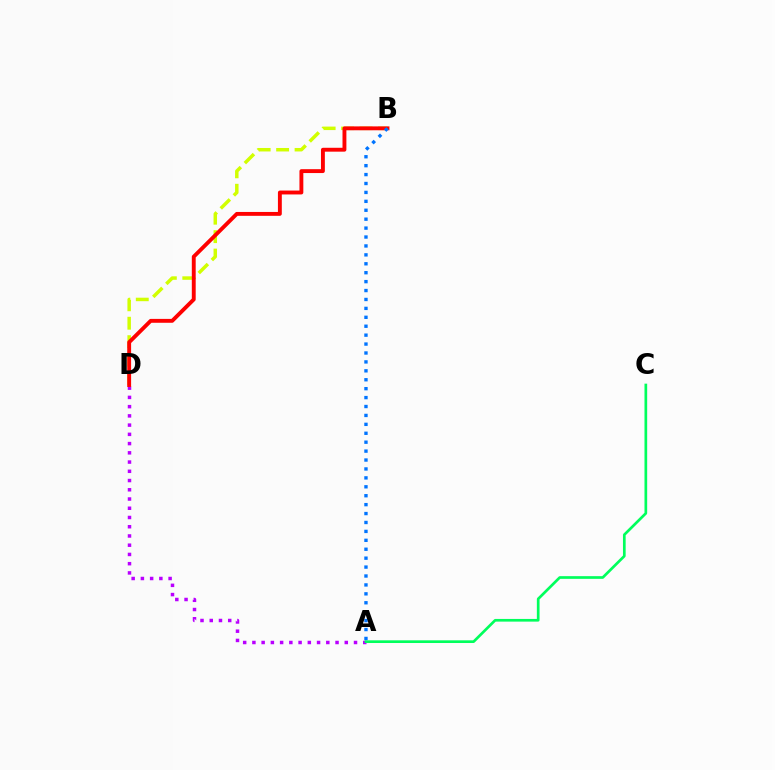{('B', 'D'): [{'color': '#d1ff00', 'line_style': 'dashed', 'thickness': 2.51}, {'color': '#ff0000', 'line_style': 'solid', 'thickness': 2.79}], ('A', 'D'): [{'color': '#b900ff', 'line_style': 'dotted', 'thickness': 2.51}], ('A', 'C'): [{'color': '#00ff5c', 'line_style': 'solid', 'thickness': 1.93}], ('A', 'B'): [{'color': '#0074ff', 'line_style': 'dotted', 'thickness': 2.42}]}